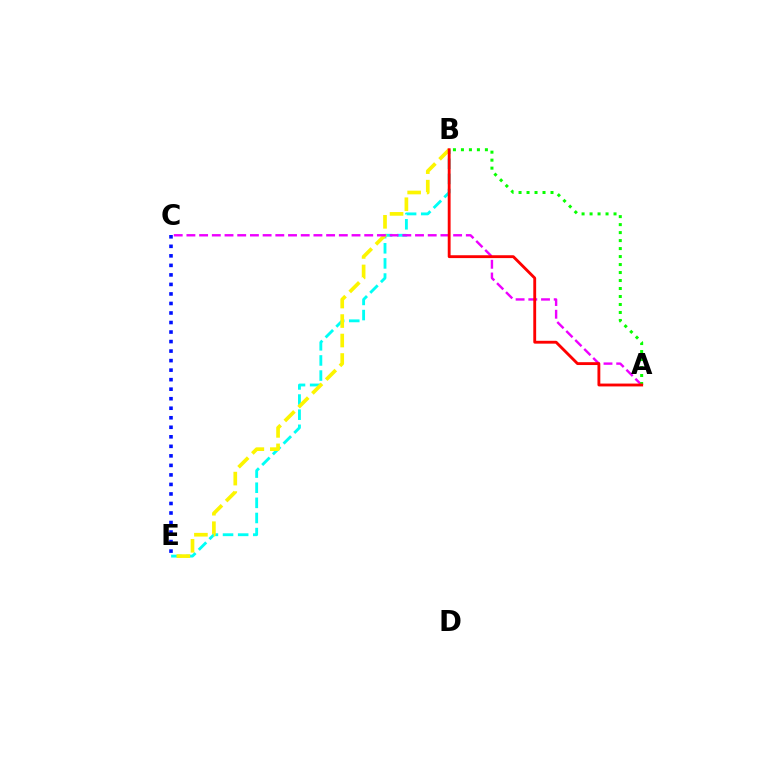{('B', 'E'): [{'color': '#00fff6', 'line_style': 'dashed', 'thickness': 2.05}, {'color': '#fcf500', 'line_style': 'dashed', 'thickness': 2.65}], ('A', 'C'): [{'color': '#ee00ff', 'line_style': 'dashed', 'thickness': 1.73}], ('C', 'E'): [{'color': '#0010ff', 'line_style': 'dotted', 'thickness': 2.59}], ('A', 'B'): [{'color': '#08ff00', 'line_style': 'dotted', 'thickness': 2.17}, {'color': '#ff0000', 'line_style': 'solid', 'thickness': 2.06}]}